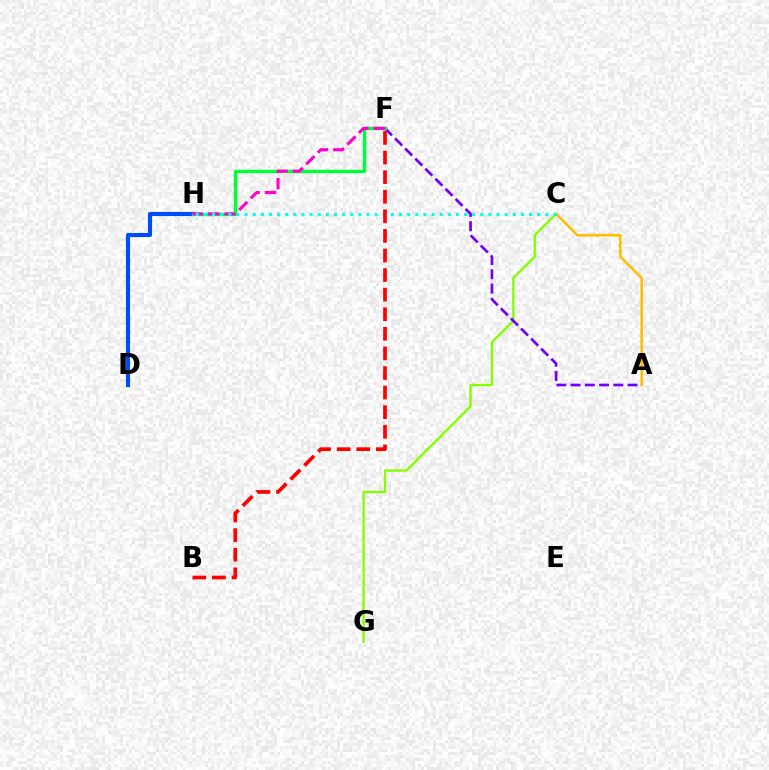{('C', 'G'): [{'color': '#84ff00', 'line_style': 'solid', 'thickness': 1.7}], ('A', 'F'): [{'color': '#7200ff', 'line_style': 'dashed', 'thickness': 1.94}], ('D', 'H'): [{'color': '#004bff', 'line_style': 'solid', 'thickness': 2.95}], ('F', 'H'): [{'color': '#00ff39', 'line_style': 'solid', 'thickness': 2.44}, {'color': '#ff00cf', 'line_style': 'dashed', 'thickness': 2.23}], ('A', 'C'): [{'color': '#ffbd00', 'line_style': 'solid', 'thickness': 1.81}], ('C', 'H'): [{'color': '#00fff6', 'line_style': 'dotted', 'thickness': 2.21}], ('B', 'F'): [{'color': '#ff0000', 'line_style': 'dashed', 'thickness': 2.66}]}